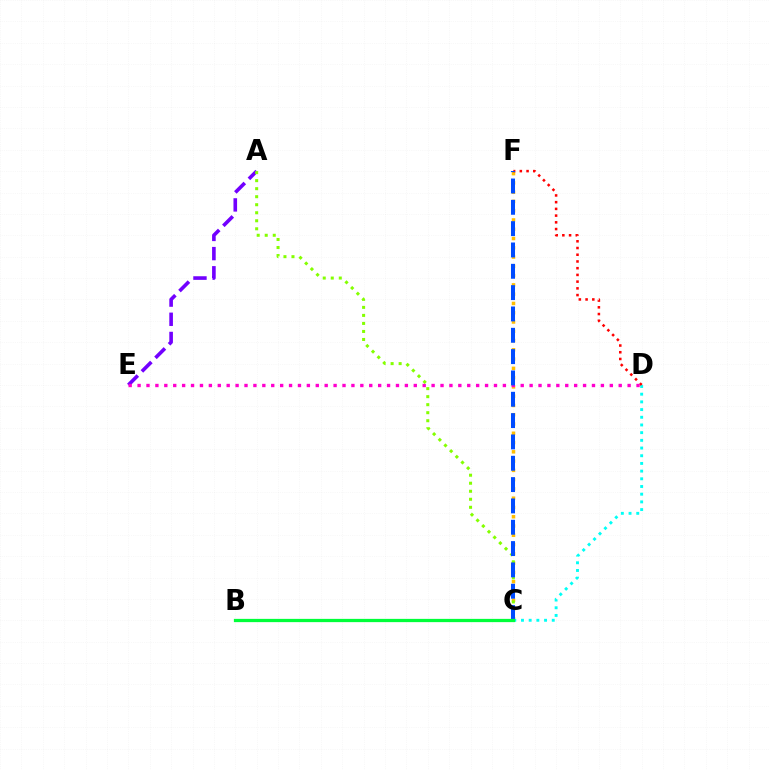{('C', 'F'): [{'color': '#ffbd00', 'line_style': 'dotted', 'thickness': 2.52}, {'color': '#004bff', 'line_style': 'dashed', 'thickness': 2.9}], ('A', 'E'): [{'color': '#7200ff', 'line_style': 'dashed', 'thickness': 2.61}], ('C', 'D'): [{'color': '#00fff6', 'line_style': 'dotted', 'thickness': 2.09}], ('D', 'F'): [{'color': '#ff0000', 'line_style': 'dotted', 'thickness': 1.83}], ('D', 'E'): [{'color': '#ff00cf', 'line_style': 'dotted', 'thickness': 2.42}], ('A', 'C'): [{'color': '#84ff00', 'line_style': 'dotted', 'thickness': 2.18}], ('B', 'C'): [{'color': '#00ff39', 'line_style': 'solid', 'thickness': 2.35}]}